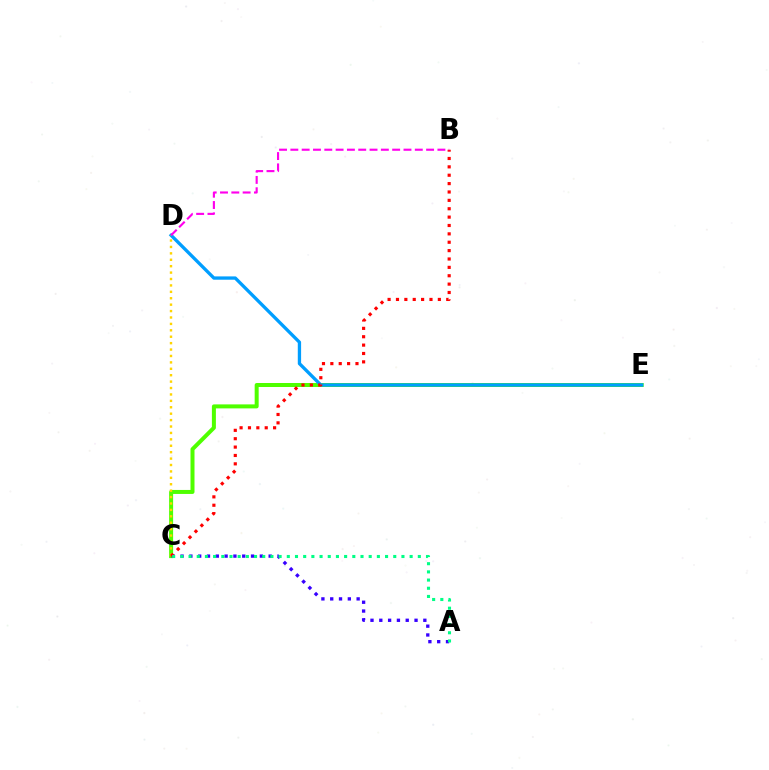{('C', 'E'): [{'color': '#4fff00', 'line_style': 'solid', 'thickness': 2.88}], ('A', 'C'): [{'color': '#3700ff', 'line_style': 'dotted', 'thickness': 2.39}, {'color': '#00ff86', 'line_style': 'dotted', 'thickness': 2.22}], ('D', 'E'): [{'color': '#009eff', 'line_style': 'solid', 'thickness': 2.39}], ('C', 'D'): [{'color': '#ffd500', 'line_style': 'dotted', 'thickness': 1.74}], ('B', 'C'): [{'color': '#ff0000', 'line_style': 'dotted', 'thickness': 2.28}], ('B', 'D'): [{'color': '#ff00ed', 'line_style': 'dashed', 'thickness': 1.54}]}